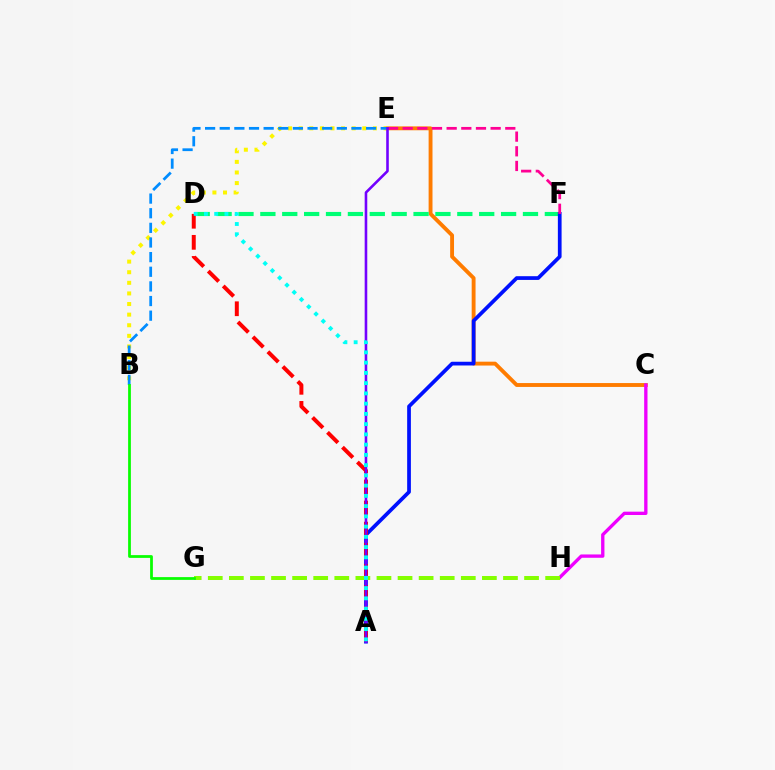{('C', 'E'): [{'color': '#ff7c00', 'line_style': 'solid', 'thickness': 2.79}], ('C', 'H'): [{'color': '#ee00ff', 'line_style': 'solid', 'thickness': 2.4}], ('B', 'E'): [{'color': '#fcf500', 'line_style': 'dotted', 'thickness': 2.88}, {'color': '#008cff', 'line_style': 'dashed', 'thickness': 1.99}], ('D', 'F'): [{'color': '#00ff74', 'line_style': 'dashed', 'thickness': 2.97}], ('A', 'F'): [{'color': '#0010ff', 'line_style': 'solid', 'thickness': 2.69}], ('E', 'F'): [{'color': '#ff0094', 'line_style': 'dashed', 'thickness': 1.99}], ('A', 'D'): [{'color': '#ff0000', 'line_style': 'dashed', 'thickness': 2.86}, {'color': '#00fff6', 'line_style': 'dotted', 'thickness': 2.78}], ('A', 'E'): [{'color': '#7200ff', 'line_style': 'solid', 'thickness': 1.87}], ('G', 'H'): [{'color': '#84ff00', 'line_style': 'dashed', 'thickness': 2.86}], ('B', 'G'): [{'color': '#08ff00', 'line_style': 'solid', 'thickness': 1.98}]}